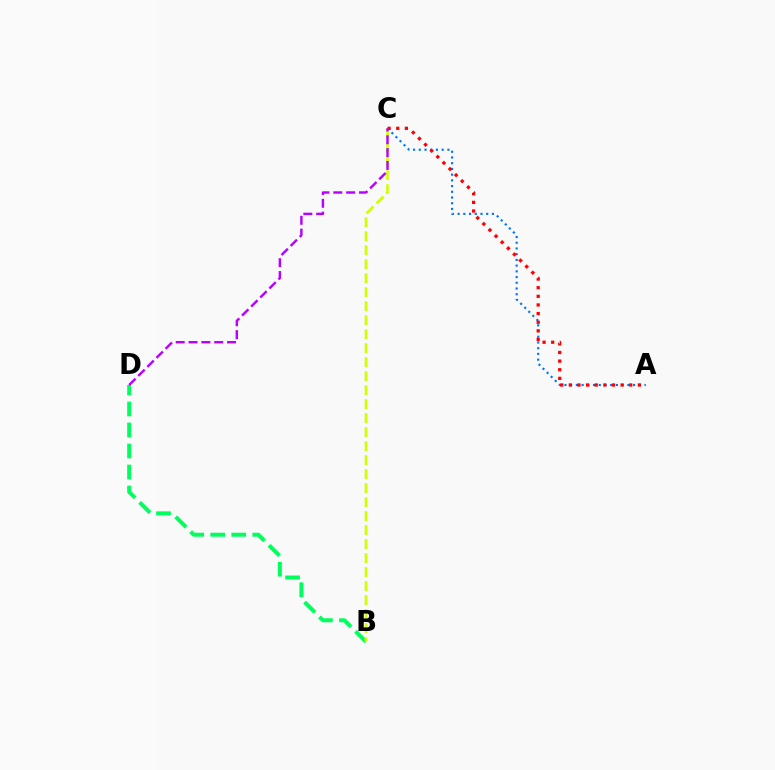{('A', 'C'): [{'color': '#0074ff', 'line_style': 'dotted', 'thickness': 1.55}, {'color': '#ff0000', 'line_style': 'dotted', 'thickness': 2.34}], ('B', 'D'): [{'color': '#00ff5c', 'line_style': 'dashed', 'thickness': 2.86}], ('B', 'C'): [{'color': '#d1ff00', 'line_style': 'dashed', 'thickness': 1.9}], ('C', 'D'): [{'color': '#b900ff', 'line_style': 'dashed', 'thickness': 1.74}]}